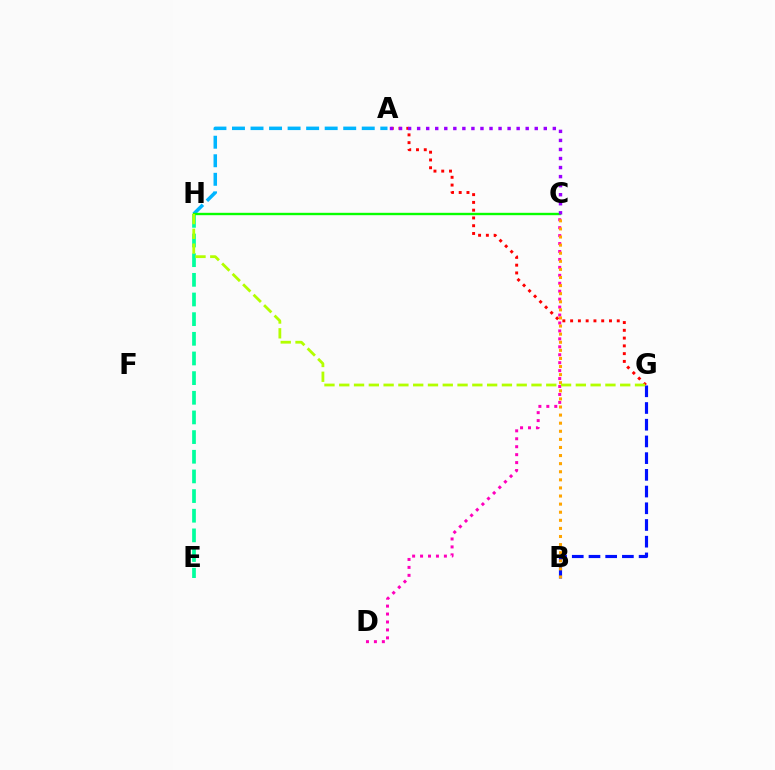{('E', 'H'): [{'color': '#00ff9d', 'line_style': 'dashed', 'thickness': 2.67}], ('A', 'G'): [{'color': '#ff0000', 'line_style': 'dotted', 'thickness': 2.11}], ('B', 'G'): [{'color': '#0010ff', 'line_style': 'dashed', 'thickness': 2.27}], ('A', 'H'): [{'color': '#00b5ff', 'line_style': 'dashed', 'thickness': 2.52}], ('C', 'D'): [{'color': '#ff00bd', 'line_style': 'dotted', 'thickness': 2.16}], ('B', 'C'): [{'color': '#ffa500', 'line_style': 'dotted', 'thickness': 2.2}], ('C', 'H'): [{'color': '#08ff00', 'line_style': 'solid', 'thickness': 1.71}], ('A', 'C'): [{'color': '#9b00ff', 'line_style': 'dotted', 'thickness': 2.46}], ('G', 'H'): [{'color': '#b3ff00', 'line_style': 'dashed', 'thickness': 2.01}]}